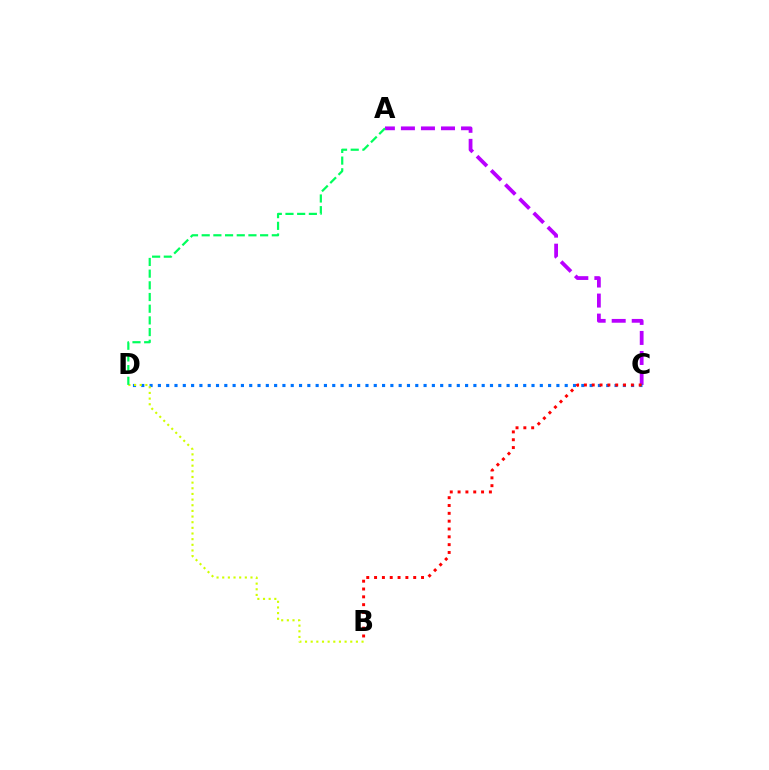{('A', 'C'): [{'color': '#b900ff', 'line_style': 'dashed', 'thickness': 2.72}], ('C', 'D'): [{'color': '#0074ff', 'line_style': 'dotted', 'thickness': 2.26}], ('B', 'C'): [{'color': '#ff0000', 'line_style': 'dotted', 'thickness': 2.13}], ('B', 'D'): [{'color': '#d1ff00', 'line_style': 'dotted', 'thickness': 1.54}], ('A', 'D'): [{'color': '#00ff5c', 'line_style': 'dashed', 'thickness': 1.59}]}